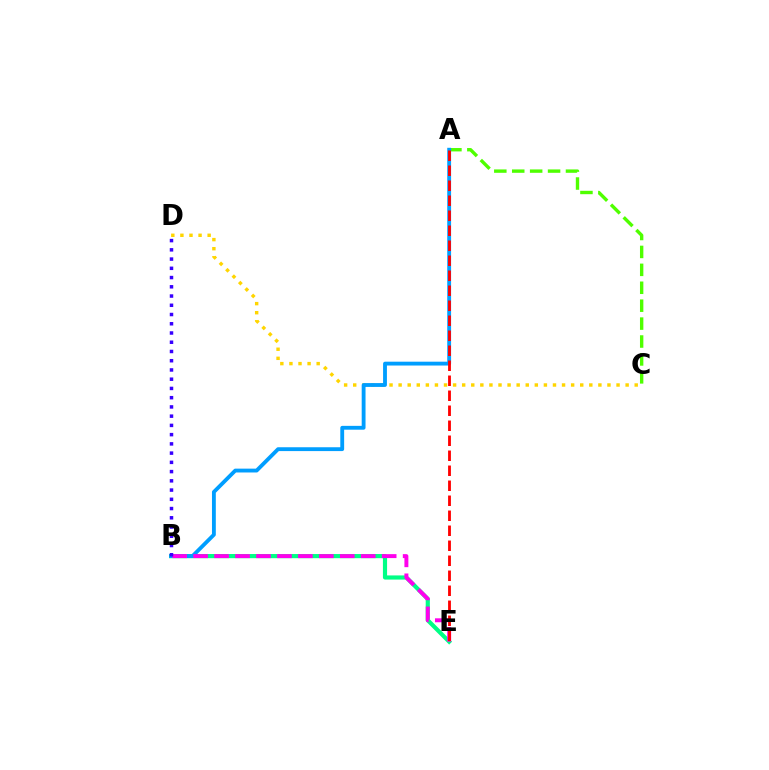{('C', 'D'): [{'color': '#ffd500', 'line_style': 'dotted', 'thickness': 2.47}], ('A', 'C'): [{'color': '#4fff00', 'line_style': 'dashed', 'thickness': 2.43}], ('B', 'E'): [{'color': '#00ff86', 'line_style': 'solid', 'thickness': 2.99}, {'color': '#ff00ed', 'line_style': 'dashed', 'thickness': 2.85}], ('A', 'B'): [{'color': '#009eff', 'line_style': 'solid', 'thickness': 2.76}], ('A', 'E'): [{'color': '#ff0000', 'line_style': 'dashed', 'thickness': 2.04}], ('B', 'D'): [{'color': '#3700ff', 'line_style': 'dotted', 'thickness': 2.51}]}